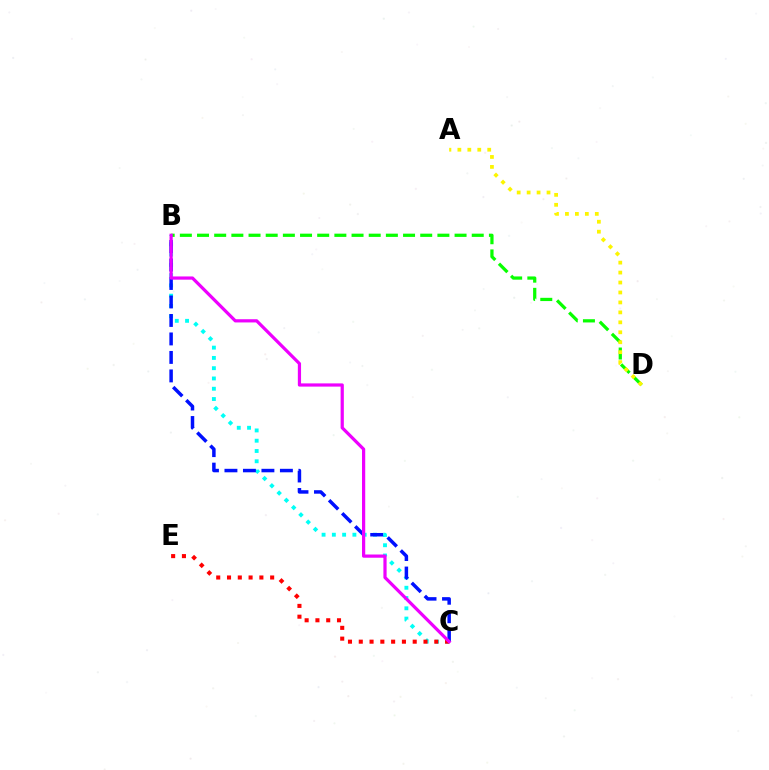{('B', 'C'): [{'color': '#00fff6', 'line_style': 'dotted', 'thickness': 2.79}, {'color': '#0010ff', 'line_style': 'dashed', 'thickness': 2.51}, {'color': '#ee00ff', 'line_style': 'solid', 'thickness': 2.31}], ('C', 'E'): [{'color': '#ff0000', 'line_style': 'dotted', 'thickness': 2.93}], ('B', 'D'): [{'color': '#08ff00', 'line_style': 'dashed', 'thickness': 2.33}], ('A', 'D'): [{'color': '#fcf500', 'line_style': 'dotted', 'thickness': 2.7}]}